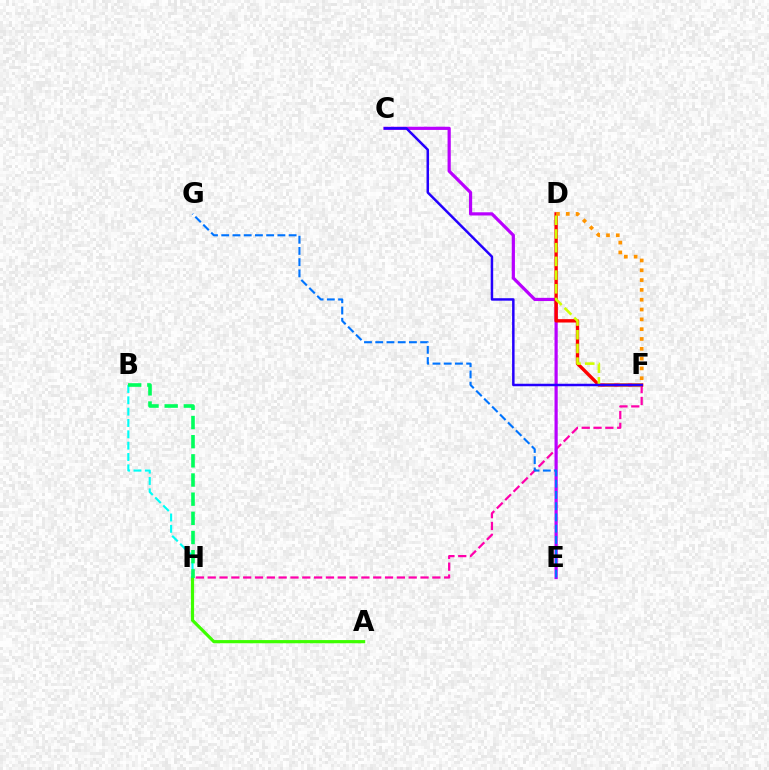{('F', 'H'): [{'color': '#ff00ac', 'line_style': 'dashed', 'thickness': 1.61}], ('C', 'E'): [{'color': '#b900ff', 'line_style': 'solid', 'thickness': 2.3}], ('A', 'H'): [{'color': '#3dff00', 'line_style': 'solid', 'thickness': 2.29}], ('D', 'F'): [{'color': '#ff0000', 'line_style': 'solid', 'thickness': 2.42}, {'color': '#ff9400', 'line_style': 'dotted', 'thickness': 2.67}, {'color': '#d1ff00', 'line_style': 'dashed', 'thickness': 1.86}], ('B', 'H'): [{'color': '#00fff6', 'line_style': 'dashed', 'thickness': 1.54}, {'color': '#00ff5c', 'line_style': 'dashed', 'thickness': 2.6}], ('E', 'G'): [{'color': '#0074ff', 'line_style': 'dashed', 'thickness': 1.53}], ('C', 'F'): [{'color': '#2500ff', 'line_style': 'solid', 'thickness': 1.79}]}